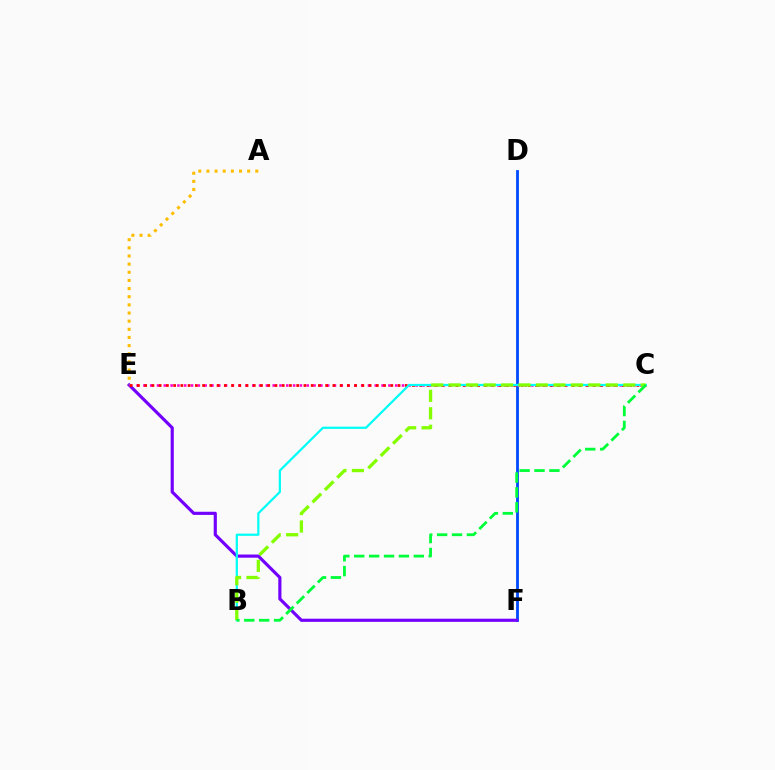{('D', 'F'): [{'color': '#004bff', 'line_style': 'solid', 'thickness': 2.02}], ('E', 'F'): [{'color': '#7200ff', 'line_style': 'solid', 'thickness': 2.27}], ('C', 'E'): [{'color': '#ff00cf', 'line_style': 'dotted', 'thickness': 1.85}, {'color': '#ff0000', 'line_style': 'dotted', 'thickness': 1.97}], ('B', 'C'): [{'color': '#00fff6', 'line_style': 'solid', 'thickness': 1.61}, {'color': '#84ff00', 'line_style': 'dashed', 'thickness': 2.37}, {'color': '#00ff39', 'line_style': 'dashed', 'thickness': 2.02}], ('A', 'E'): [{'color': '#ffbd00', 'line_style': 'dotted', 'thickness': 2.21}]}